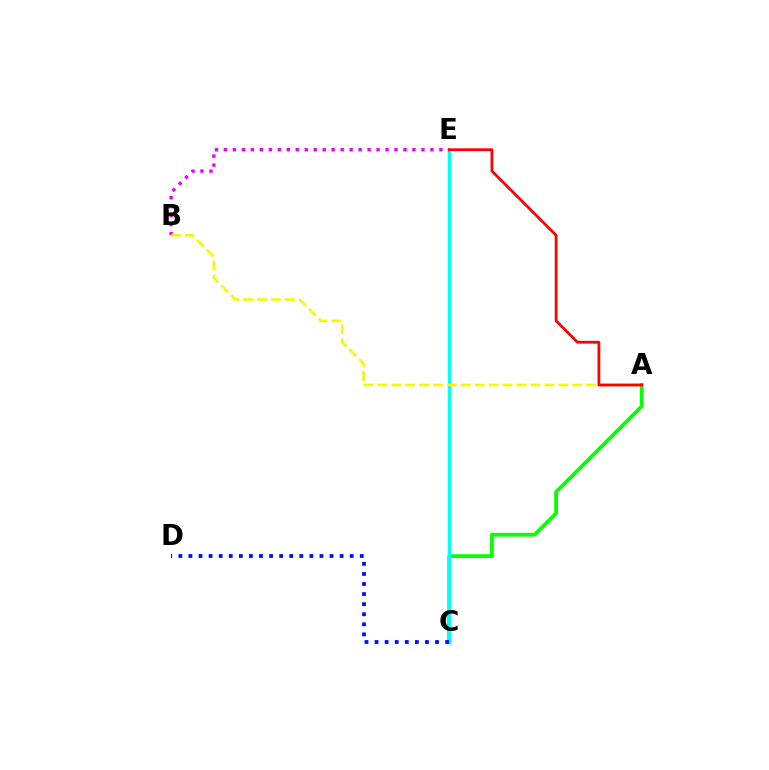{('A', 'C'): [{'color': '#08ff00', 'line_style': 'solid', 'thickness': 2.73}], ('C', 'E'): [{'color': '#00fff6', 'line_style': 'solid', 'thickness': 2.51}], ('B', 'E'): [{'color': '#ee00ff', 'line_style': 'dotted', 'thickness': 2.44}], ('A', 'B'): [{'color': '#fcf500', 'line_style': 'dashed', 'thickness': 1.89}], ('C', 'D'): [{'color': '#0010ff', 'line_style': 'dotted', 'thickness': 2.74}], ('A', 'E'): [{'color': '#ff0000', 'line_style': 'solid', 'thickness': 2.01}]}